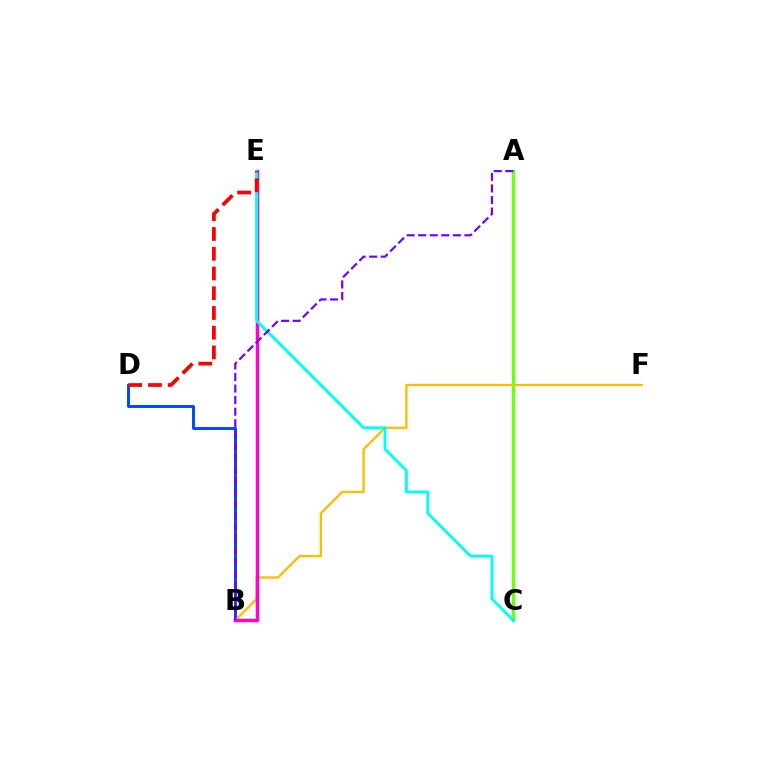{('A', 'C'): [{'color': '#00ff39', 'line_style': 'solid', 'thickness': 2.42}, {'color': '#84ff00', 'line_style': 'solid', 'thickness': 1.86}], ('B', 'D'): [{'color': '#004bff', 'line_style': 'solid', 'thickness': 2.14}], ('B', 'F'): [{'color': '#ffbd00', 'line_style': 'solid', 'thickness': 1.67}], ('B', 'E'): [{'color': '#ff00cf', 'line_style': 'solid', 'thickness': 2.49}], ('C', 'E'): [{'color': '#00fff6', 'line_style': 'solid', 'thickness': 2.07}], ('D', 'E'): [{'color': '#ff0000', 'line_style': 'dashed', 'thickness': 2.68}], ('A', 'B'): [{'color': '#7200ff', 'line_style': 'dashed', 'thickness': 1.57}]}